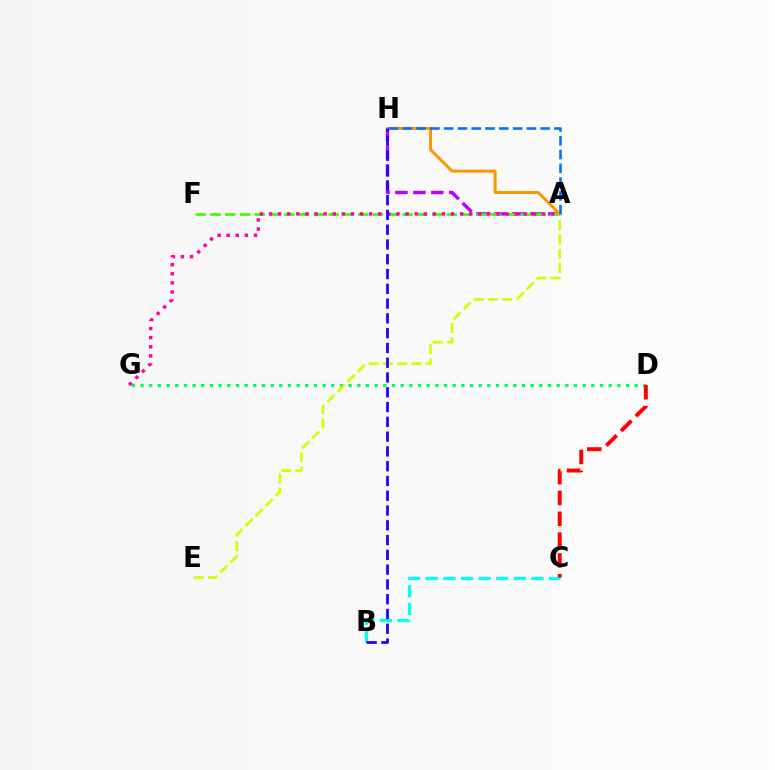{('A', 'H'): [{'color': '#b900ff', 'line_style': 'dashed', 'thickness': 2.44}, {'color': '#ff9400', 'line_style': 'solid', 'thickness': 2.14}, {'color': '#0074ff', 'line_style': 'dashed', 'thickness': 1.87}], ('D', 'G'): [{'color': '#00ff5c', 'line_style': 'dotted', 'thickness': 2.36}], ('B', 'C'): [{'color': '#00fff6', 'line_style': 'dashed', 'thickness': 2.39}], ('A', 'F'): [{'color': '#3dff00', 'line_style': 'dashed', 'thickness': 2.01}], ('A', 'E'): [{'color': '#d1ff00', 'line_style': 'dashed', 'thickness': 1.94}], ('A', 'G'): [{'color': '#ff00ac', 'line_style': 'dotted', 'thickness': 2.47}], ('C', 'D'): [{'color': '#ff0000', 'line_style': 'dashed', 'thickness': 2.83}], ('B', 'H'): [{'color': '#2500ff', 'line_style': 'dashed', 'thickness': 2.01}]}